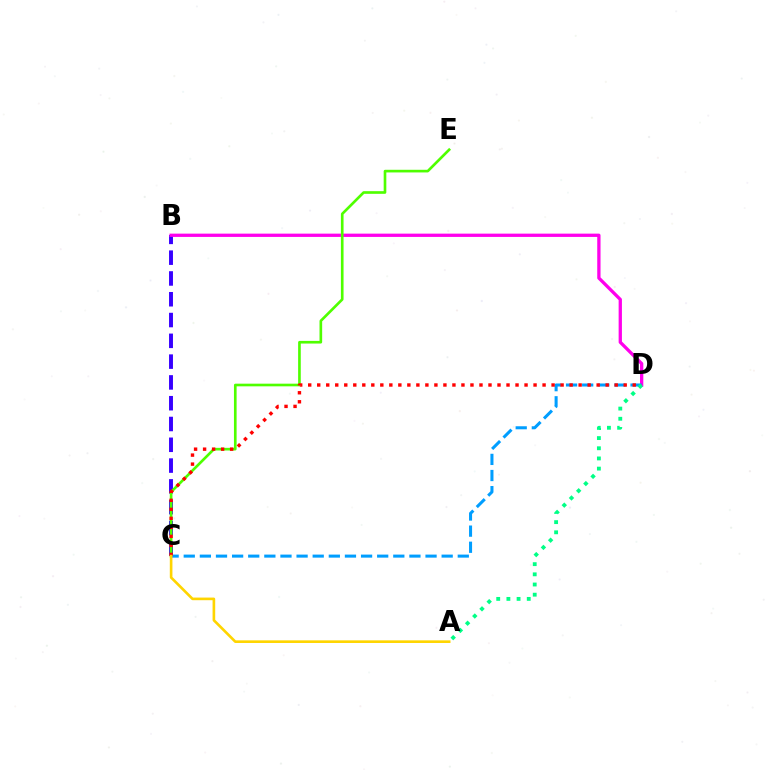{('B', 'C'): [{'color': '#3700ff', 'line_style': 'dashed', 'thickness': 2.82}], ('B', 'D'): [{'color': '#ff00ed', 'line_style': 'solid', 'thickness': 2.37}], ('C', 'E'): [{'color': '#4fff00', 'line_style': 'solid', 'thickness': 1.91}], ('C', 'D'): [{'color': '#009eff', 'line_style': 'dashed', 'thickness': 2.19}, {'color': '#ff0000', 'line_style': 'dotted', 'thickness': 2.45}], ('A', 'C'): [{'color': '#ffd500', 'line_style': 'solid', 'thickness': 1.9}], ('A', 'D'): [{'color': '#00ff86', 'line_style': 'dotted', 'thickness': 2.76}]}